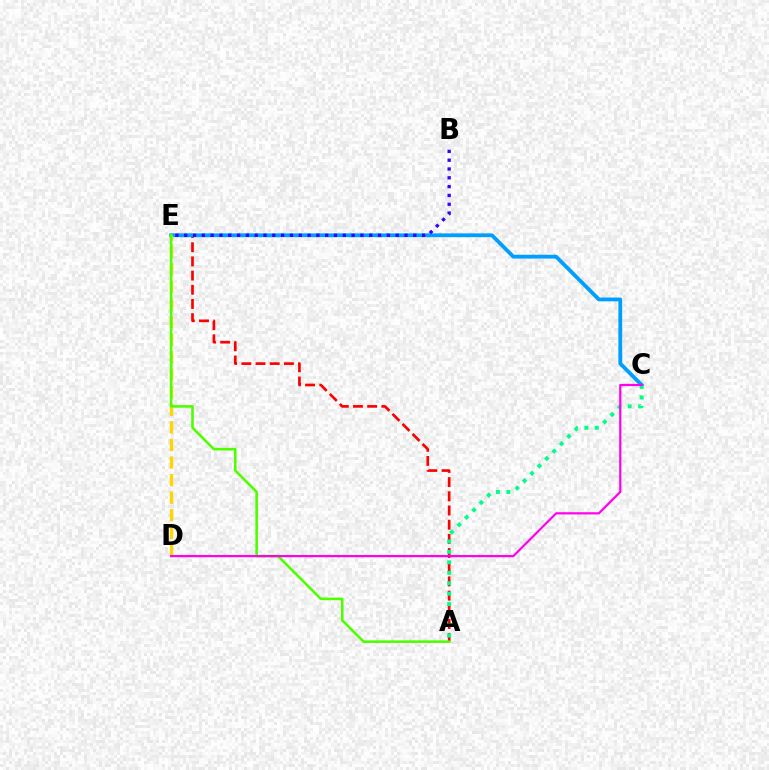{('A', 'E'): [{'color': '#ff0000', 'line_style': 'dashed', 'thickness': 1.93}, {'color': '#4fff00', 'line_style': 'solid', 'thickness': 1.87}], ('C', 'E'): [{'color': '#009eff', 'line_style': 'solid', 'thickness': 2.74}], ('B', 'E'): [{'color': '#3700ff', 'line_style': 'dotted', 'thickness': 2.39}], ('D', 'E'): [{'color': '#ffd500', 'line_style': 'dashed', 'thickness': 2.39}], ('A', 'C'): [{'color': '#00ff86', 'line_style': 'dotted', 'thickness': 2.84}], ('C', 'D'): [{'color': '#ff00ed', 'line_style': 'solid', 'thickness': 1.58}]}